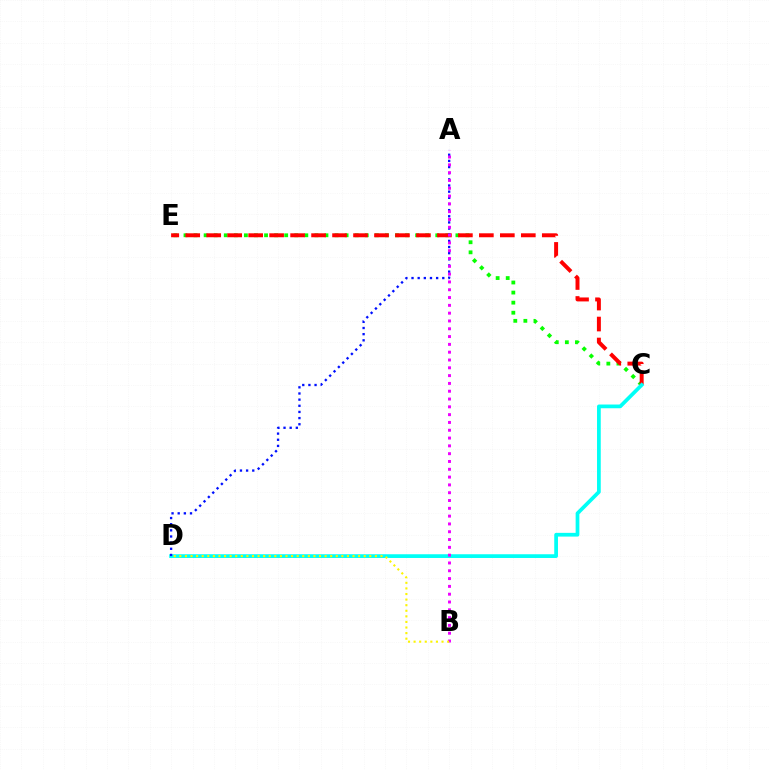{('C', 'E'): [{'color': '#08ff00', 'line_style': 'dotted', 'thickness': 2.74}, {'color': '#ff0000', 'line_style': 'dashed', 'thickness': 2.85}], ('C', 'D'): [{'color': '#00fff6', 'line_style': 'solid', 'thickness': 2.69}], ('A', 'D'): [{'color': '#0010ff', 'line_style': 'dotted', 'thickness': 1.67}], ('A', 'B'): [{'color': '#ee00ff', 'line_style': 'dotted', 'thickness': 2.12}], ('B', 'D'): [{'color': '#fcf500', 'line_style': 'dotted', 'thickness': 1.52}]}